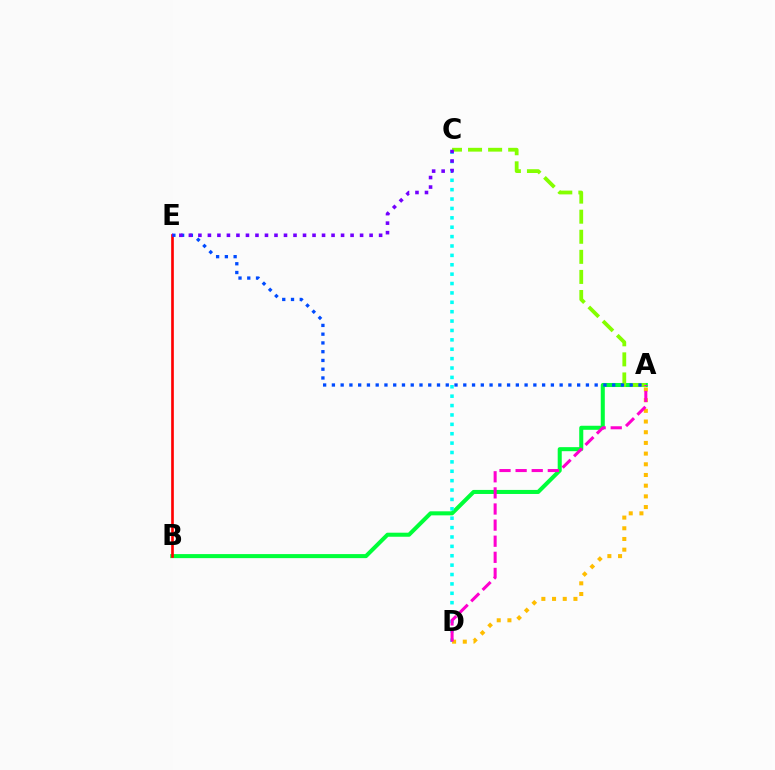{('A', 'B'): [{'color': '#00ff39', 'line_style': 'solid', 'thickness': 2.91}], ('C', 'D'): [{'color': '#00fff6', 'line_style': 'dotted', 'thickness': 2.55}], ('B', 'E'): [{'color': '#ff0000', 'line_style': 'solid', 'thickness': 1.91}], ('A', 'C'): [{'color': '#84ff00', 'line_style': 'dashed', 'thickness': 2.73}], ('A', 'D'): [{'color': '#ffbd00', 'line_style': 'dotted', 'thickness': 2.9}, {'color': '#ff00cf', 'line_style': 'dashed', 'thickness': 2.19}], ('A', 'E'): [{'color': '#004bff', 'line_style': 'dotted', 'thickness': 2.38}], ('C', 'E'): [{'color': '#7200ff', 'line_style': 'dotted', 'thickness': 2.58}]}